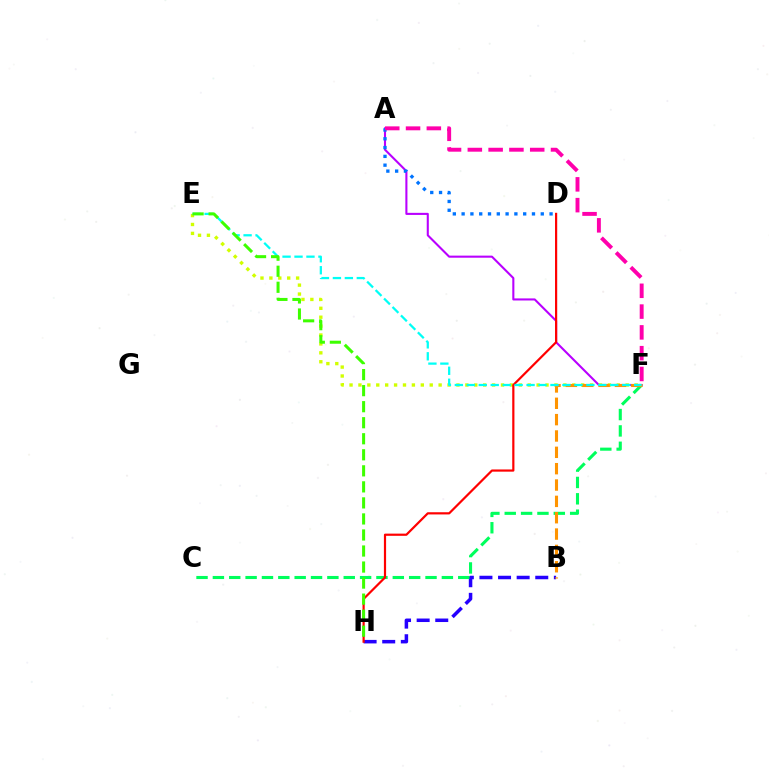{('B', 'H'): [{'color': '#2500ff', 'line_style': 'dashed', 'thickness': 2.53}], ('A', 'F'): [{'color': '#b900ff', 'line_style': 'solid', 'thickness': 1.5}, {'color': '#ff00ac', 'line_style': 'dashed', 'thickness': 2.82}], ('E', 'F'): [{'color': '#d1ff00', 'line_style': 'dotted', 'thickness': 2.42}, {'color': '#00fff6', 'line_style': 'dashed', 'thickness': 1.62}], ('C', 'F'): [{'color': '#00ff5c', 'line_style': 'dashed', 'thickness': 2.22}], ('B', 'F'): [{'color': '#ff9400', 'line_style': 'dashed', 'thickness': 2.22}], ('D', 'H'): [{'color': '#ff0000', 'line_style': 'solid', 'thickness': 1.58}], ('A', 'D'): [{'color': '#0074ff', 'line_style': 'dotted', 'thickness': 2.39}], ('E', 'H'): [{'color': '#3dff00', 'line_style': 'dashed', 'thickness': 2.18}]}